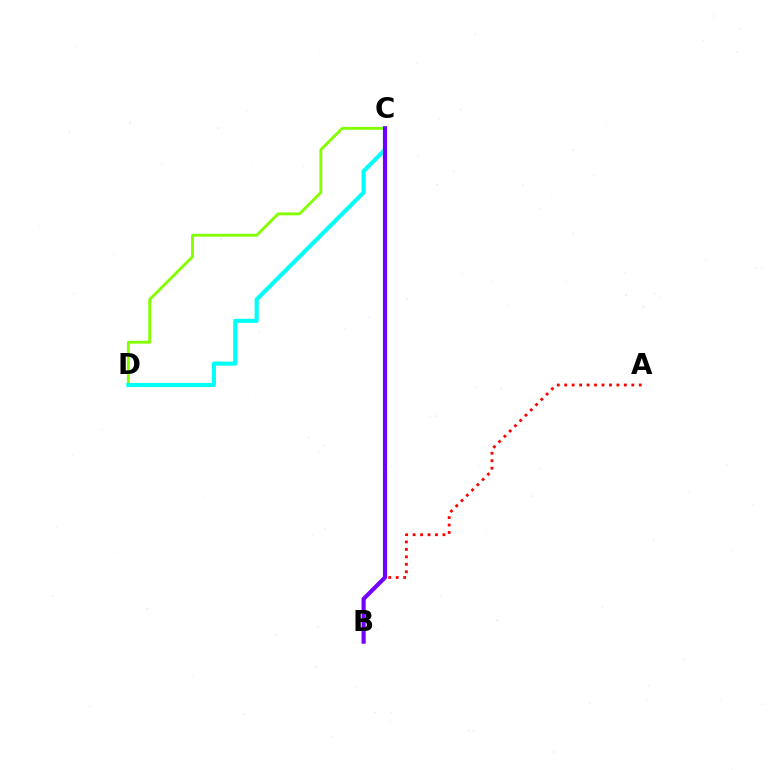{('C', 'D'): [{'color': '#84ff00', 'line_style': 'solid', 'thickness': 2.06}, {'color': '#00fff6', 'line_style': 'solid', 'thickness': 2.96}], ('A', 'B'): [{'color': '#ff0000', 'line_style': 'dotted', 'thickness': 2.03}], ('B', 'C'): [{'color': '#7200ff', 'line_style': 'solid', 'thickness': 2.96}]}